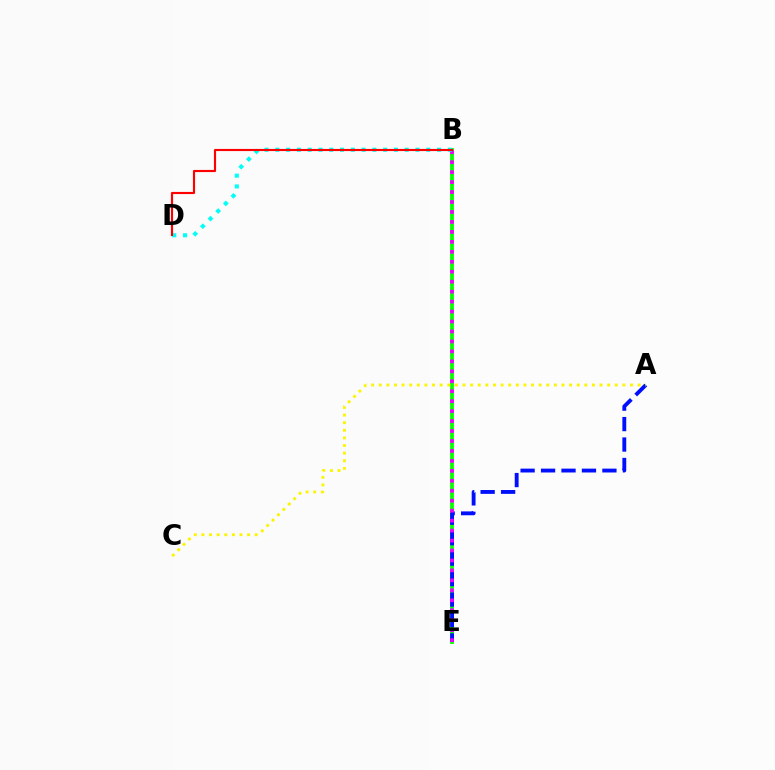{('B', 'E'): [{'color': '#08ff00', 'line_style': 'solid', 'thickness': 2.74}, {'color': '#ee00ff', 'line_style': 'dotted', 'thickness': 2.71}], ('A', 'E'): [{'color': '#0010ff', 'line_style': 'dashed', 'thickness': 2.78}], ('B', 'D'): [{'color': '#00fff6', 'line_style': 'dotted', 'thickness': 2.93}, {'color': '#ff0000', 'line_style': 'solid', 'thickness': 1.54}], ('A', 'C'): [{'color': '#fcf500', 'line_style': 'dotted', 'thickness': 2.07}]}